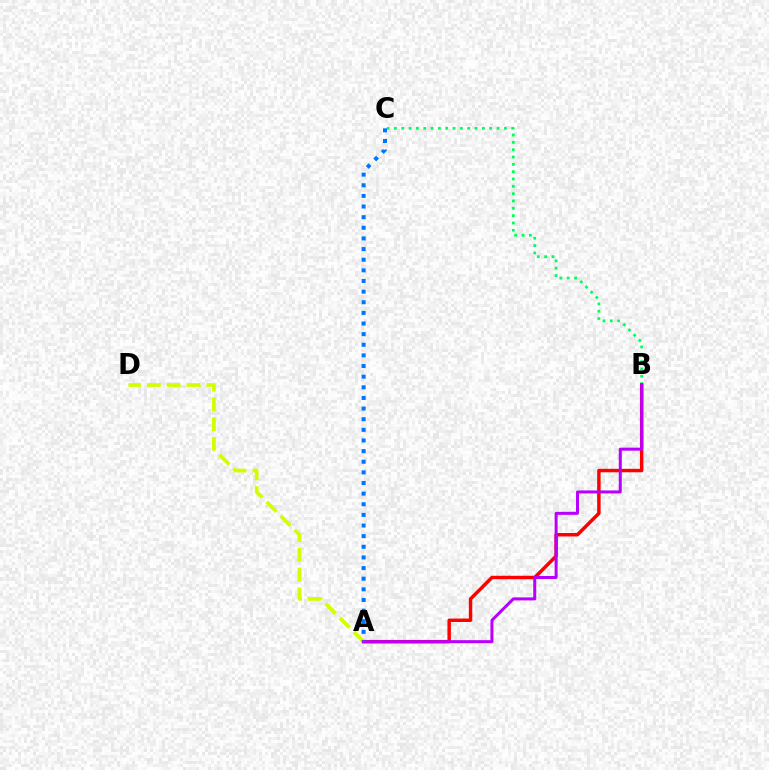{('B', 'C'): [{'color': '#00ff5c', 'line_style': 'dotted', 'thickness': 1.99}], ('A', 'D'): [{'color': '#d1ff00', 'line_style': 'dashed', 'thickness': 2.7}], ('A', 'B'): [{'color': '#ff0000', 'line_style': 'solid', 'thickness': 2.49}, {'color': '#b900ff', 'line_style': 'solid', 'thickness': 2.17}], ('A', 'C'): [{'color': '#0074ff', 'line_style': 'dotted', 'thickness': 2.89}]}